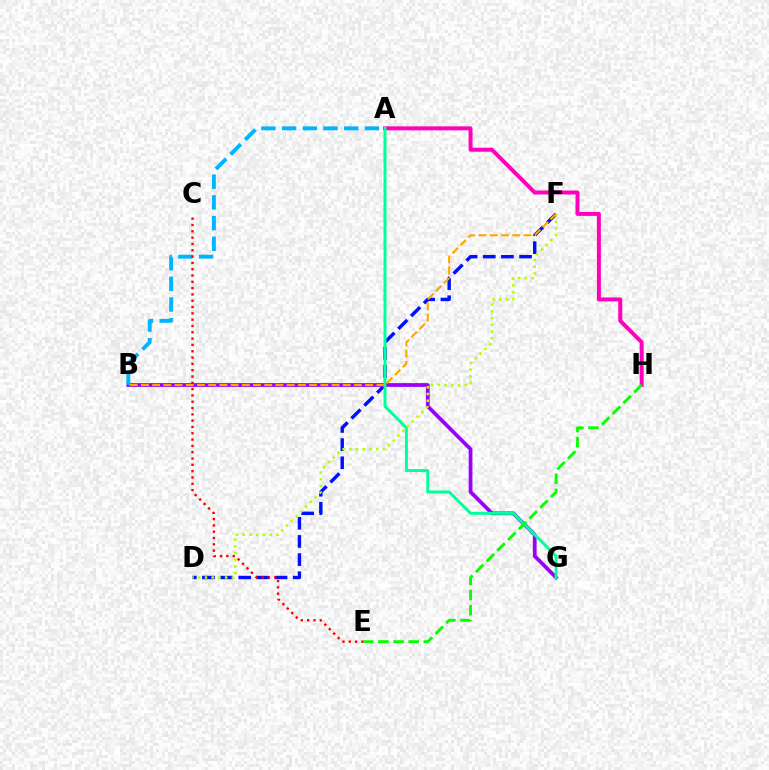{('A', 'H'): [{'color': '#ff00bd', 'line_style': 'solid', 'thickness': 2.86}], ('D', 'F'): [{'color': '#0010ff', 'line_style': 'dashed', 'thickness': 2.47}, {'color': '#b3ff00', 'line_style': 'dotted', 'thickness': 1.83}], ('B', 'G'): [{'color': '#9b00ff', 'line_style': 'solid', 'thickness': 2.7}], ('A', 'G'): [{'color': '#00ff9d', 'line_style': 'solid', 'thickness': 2.14}], ('A', 'B'): [{'color': '#00b5ff', 'line_style': 'dashed', 'thickness': 2.81}], ('B', 'F'): [{'color': '#ffa500', 'line_style': 'dashed', 'thickness': 1.52}], ('E', 'H'): [{'color': '#08ff00', 'line_style': 'dashed', 'thickness': 2.06}], ('C', 'E'): [{'color': '#ff0000', 'line_style': 'dotted', 'thickness': 1.71}]}